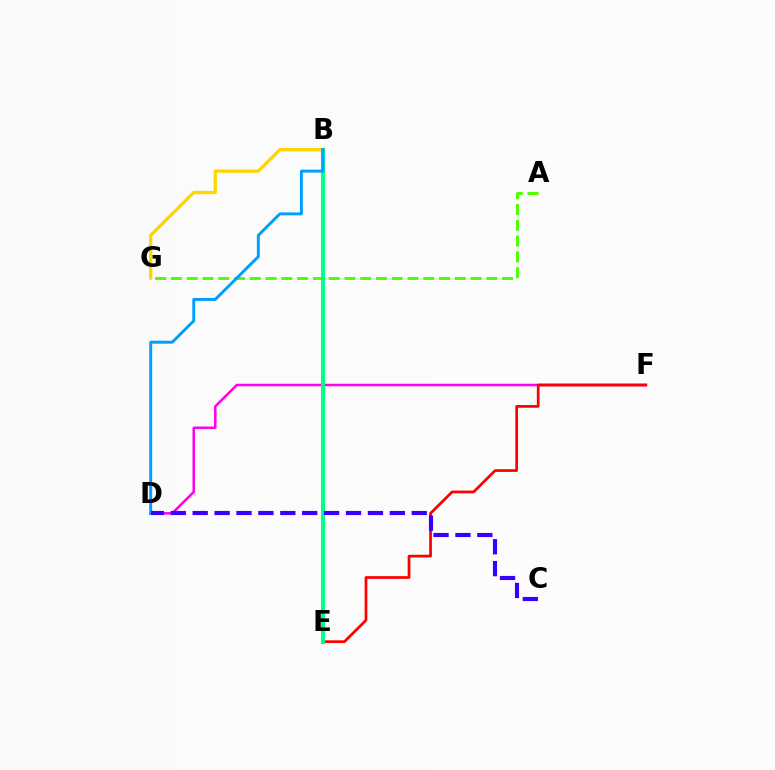{('D', 'F'): [{'color': '#ff00ed', 'line_style': 'solid', 'thickness': 1.81}], ('B', 'G'): [{'color': '#ffd500', 'line_style': 'solid', 'thickness': 2.37}], ('A', 'G'): [{'color': '#4fff00', 'line_style': 'dashed', 'thickness': 2.14}], ('E', 'F'): [{'color': '#ff0000', 'line_style': 'solid', 'thickness': 1.97}], ('B', 'E'): [{'color': '#00ff86', 'line_style': 'solid', 'thickness': 2.93}], ('B', 'D'): [{'color': '#009eff', 'line_style': 'solid', 'thickness': 2.12}], ('C', 'D'): [{'color': '#3700ff', 'line_style': 'dashed', 'thickness': 2.98}]}